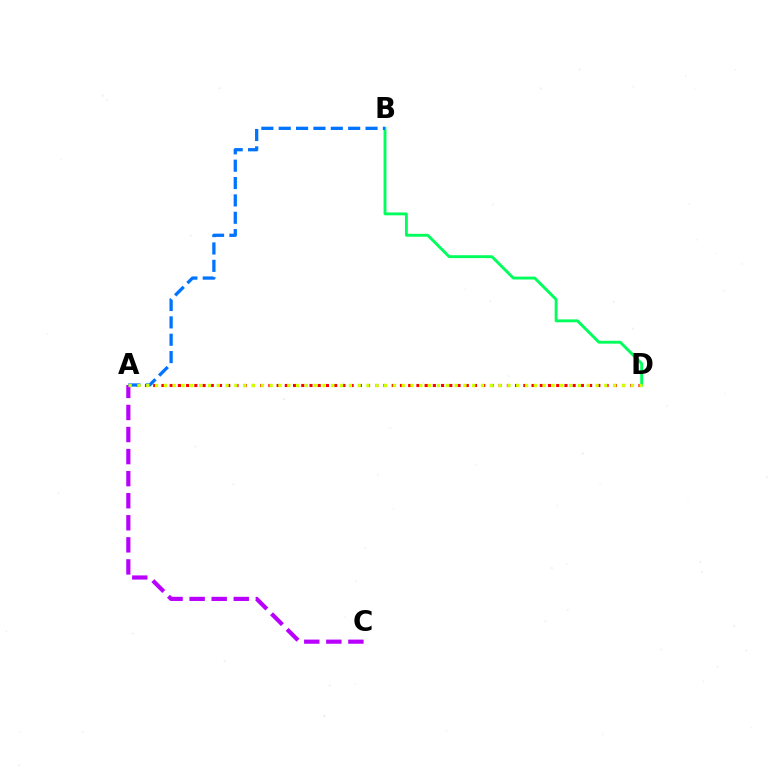{('B', 'D'): [{'color': '#00ff5c', 'line_style': 'solid', 'thickness': 2.08}], ('A', 'D'): [{'color': '#ff0000', 'line_style': 'dotted', 'thickness': 2.23}, {'color': '#d1ff00', 'line_style': 'dotted', 'thickness': 2.39}], ('A', 'C'): [{'color': '#b900ff', 'line_style': 'dashed', 'thickness': 3.0}], ('A', 'B'): [{'color': '#0074ff', 'line_style': 'dashed', 'thickness': 2.36}]}